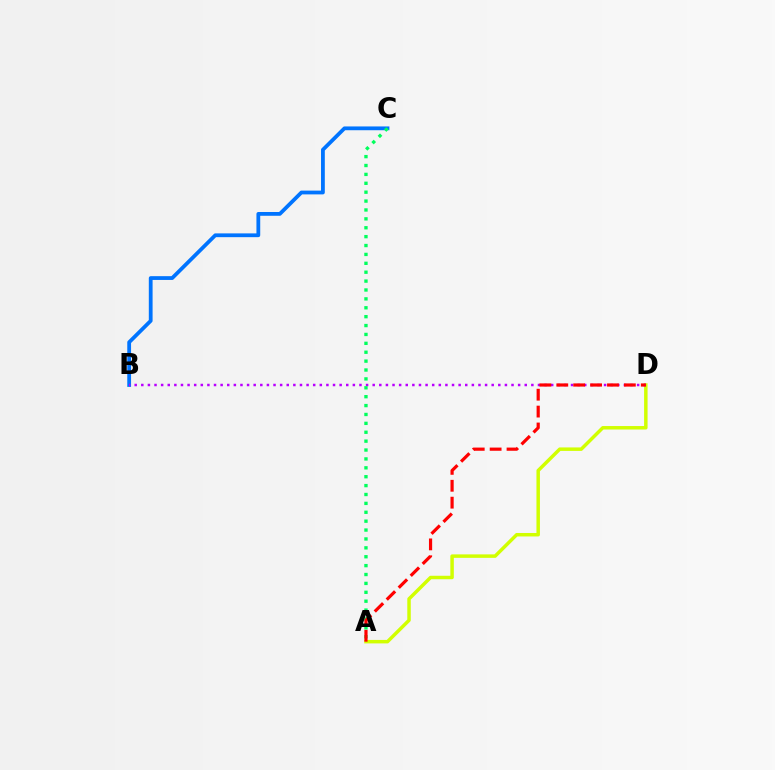{('A', 'D'): [{'color': '#d1ff00', 'line_style': 'solid', 'thickness': 2.5}, {'color': '#ff0000', 'line_style': 'dashed', 'thickness': 2.3}], ('B', 'C'): [{'color': '#0074ff', 'line_style': 'solid', 'thickness': 2.72}], ('B', 'D'): [{'color': '#b900ff', 'line_style': 'dotted', 'thickness': 1.8}], ('A', 'C'): [{'color': '#00ff5c', 'line_style': 'dotted', 'thickness': 2.42}]}